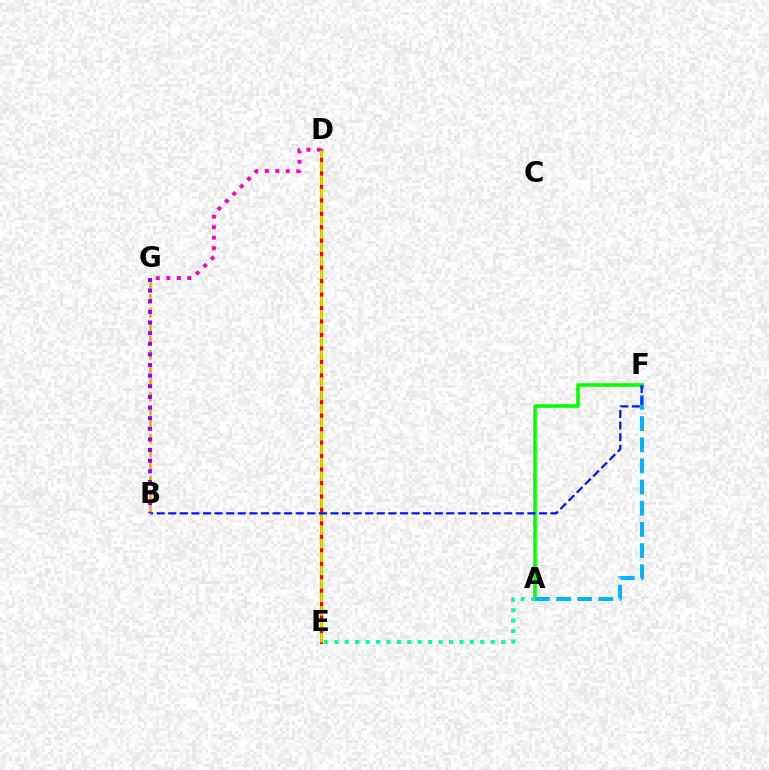{('A', 'F'): [{'color': '#08ff00', 'line_style': 'solid', 'thickness': 2.58}, {'color': '#00b5ff', 'line_style': 'dashed', 'thickness': 2.87}], ('D', 'E'): [{'color': '#ff0000', 'line_style': 'solid', 'thickness': 2.21}, {'color': '#b3ff00', 'line_style': 'dashed', 'thickness': 1.83}], ('A', 'E'): [{'color': '#00ff9d', 'line_style': 'dotted', 'thickness': 2.83}], ('D', 'G'): [{'color': '#ff00bd', 'line_style': 'dotted', 'thickness': 2.85}], ('B', 'F'): [{'color': '#0010ff', 'line_style': 'dashed', 'thickness': 1.57}], ('B', 'G'): [{'color': '#ffa500', 'line_style': 'dashed', 'thickness': 1.9}, {'color': '#9b00ff', 'line_style': 'dotted', 'thickness': 2.89}]}